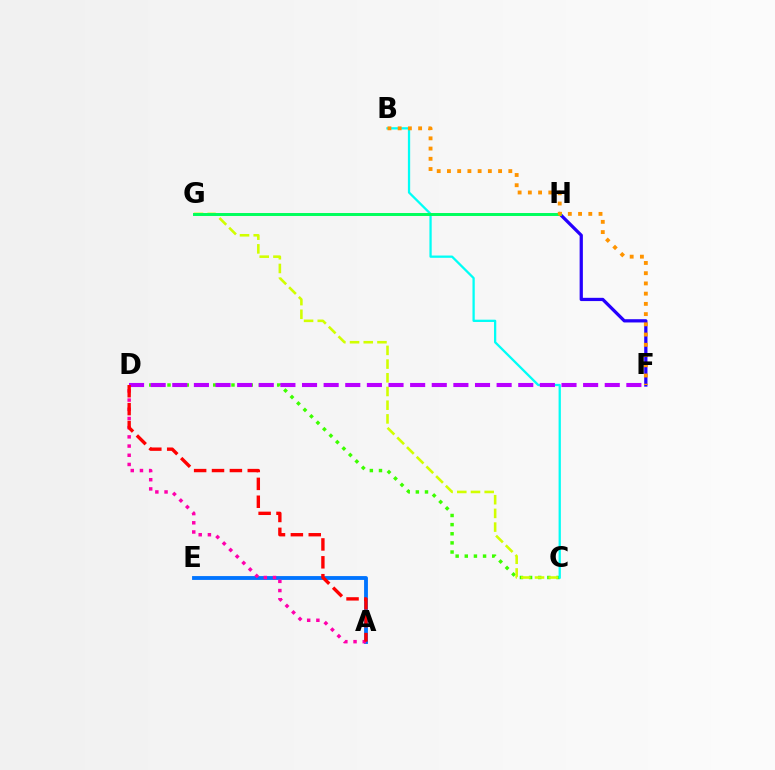{('A', 'E'): [{'color': '#0074ff', 'line_style': 'solid', 'thickness': 2.77}], ('C', 'D'): [{'color': '#3dff00', 'line_style': 'dotted', 'thickness': 2.48}], ('C', 'G'): [{'color': '#d1ff00', 'line_style': 'dashed', 'thickness': 1.86}], ('F', 'H'): [{'color': '#2500ff', 'line_style': 'solid', 'thickness': 2.34}], ('B', 'C'): [{'color': '#00fff6', 'line_style': 'solid', 'thickness': 1.64}], ('G', 'H'): [{'color': '#00ff5c', 'line_style': 'solid', 'thickness': 2.13}], ('D', 'F'): [{'color': '#b900ff', 'line_style': 'dashed', 'thickness': 2.94}], ('B', 'F'): [{'color': '#ff9400', 'line_style': 'dotted', 'thickness': 2.78}], ('A', 'D'): [{'color': '#ff00ac', 'line_style': 'dotted', 'thickness': 2.5}, {'color': '#ff0000', 'line_style': 'dashed', 'thickness': 2.43}]}